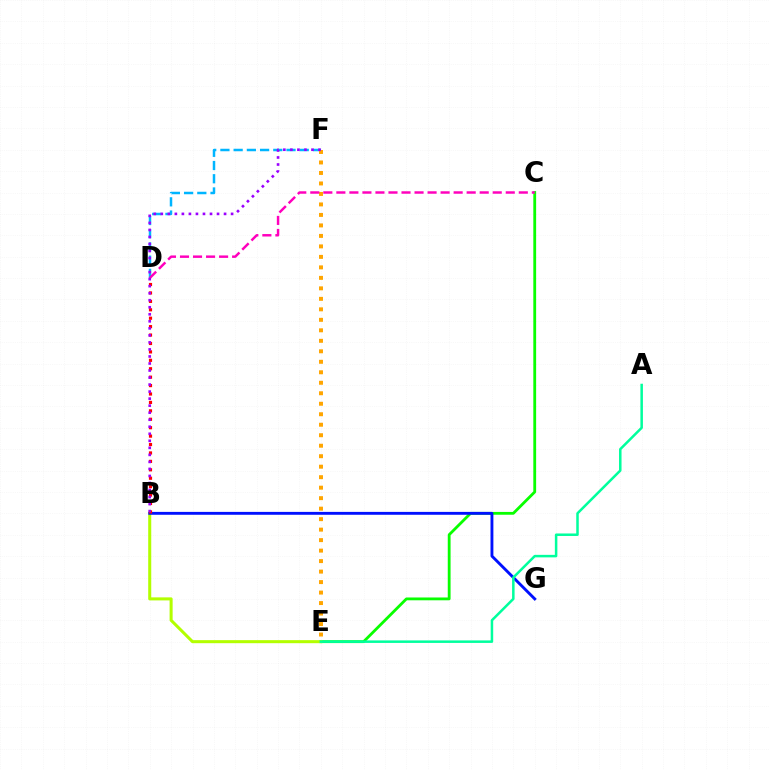{('D', 'F'): [{'color': '#00b5ff', 'line_style': 'dashed', 'thickness': 1.8}], ('C', 'E'): [{'color': '#08ff00', 'line_style': 'solid', 'thickness': 2.03}], ('B', 'E'): [{'color': '#b3ff00', 'line_style': 'solid', 'thickness': 2.19}], ('B', 'G'): [{'color': '#0010ff', 'line_style': 'solid', 'thickness': 2.07}], ('B', 'D'): [{'color': '#ff0000', 'line_style': 'dotted', 'thickness': 2.29}], ('E', 'F'): [{'color': '#ffa500', 'line_style': 'dotted', 'thickness': 2.85}], ('A', 'E'): [{'color': '#00ff9d', 'line_style': 'solid', 'thickness': 1.81}], ('C', 'D'): [{'color': '#ff00bd', 'line_style': 'dashed', 'thickness': 1.77}], ('B', 'F'): [{'color': '#9b00ff', 'line_style': 'dotted', 'thickness': 1.91}]}